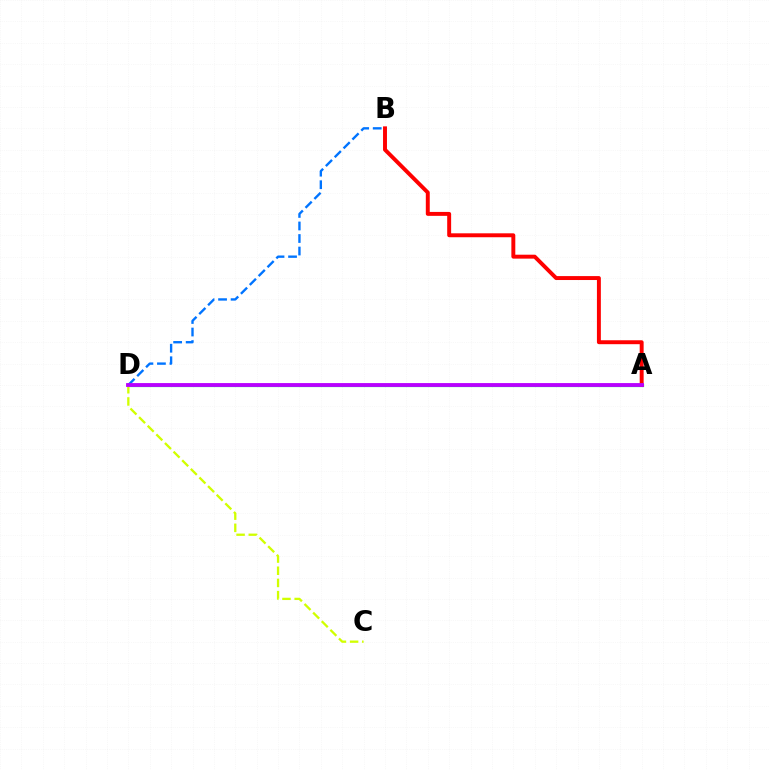{('A', 'D'): [{'color': '#00ff5c', 'line_style': 'solid', 'thickness': 2.31}, {'color': '#b900ff', 'line_style': 'solid', 'thickness': 2.76}], ('A', 'B'): [{'color': '#ff0000', 'line_style': 'solid', 'thickness': 2.83}], ('C', 'D'): [{'color': '#d1ff00', 'line_style': 'dashed', 'thickness': 1.66}], ('B', 'D'): [{'color': '#0074ff', 'line_style': 'dashed', 'thickness': 1.7}]}